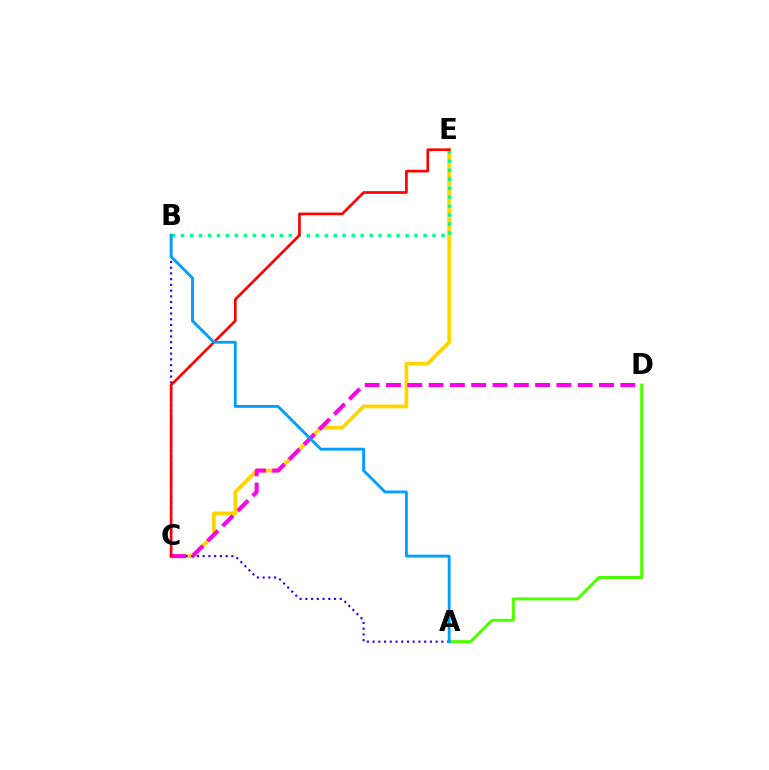{('C', 'E'): [{'color': '#ffd500', 'line_style': 'solid', 'thickness': 2.7}, {'color': '#ff0000', 'line_style': 'solid', 'thickness': 1.92}], ('A', 'B'): [{'color': '#3700ff', 'line_style': 'dotted', 'thickness': 1.56}, {'color': '#009eff', 'line_style': 'solid', 'thickness': 2.05}], ('C', 'D'): [{'color': '#ff00ed', 'line_style': 'dashed', 'thickness': 2.89}], ('A', 'D'): [{'color': '#4fff00', 'line_style': 'solid', 'thickness': 2.16}], ('B', 'E'): [{'color': '#00ff86', 'line_style': 'dotted', 'thickness': 2.44}]}